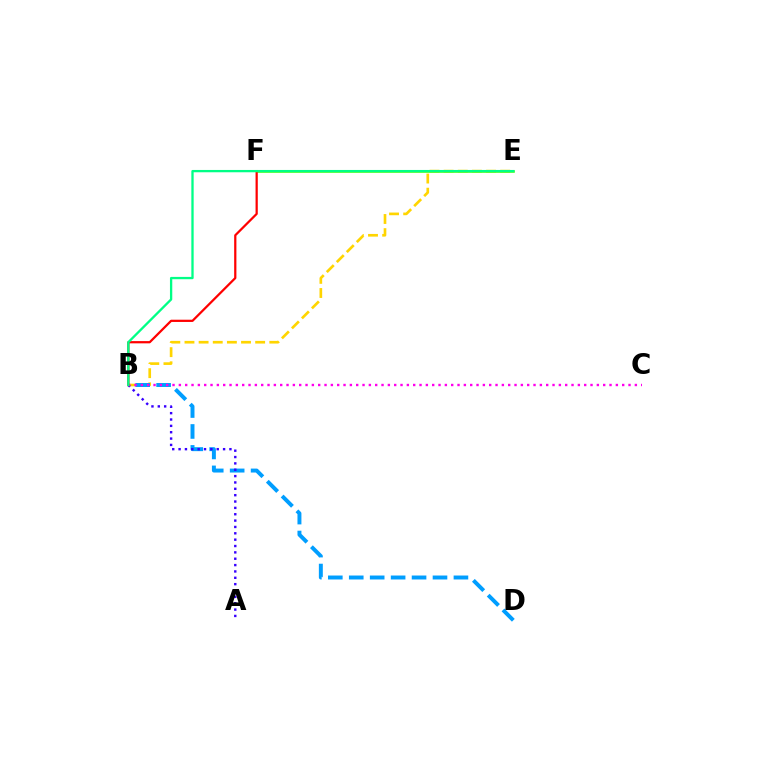{('B', 'E'): [{'color': '#ffd500', 'line_style': 'dashed', 'thickness': 1.92}, {'color': '#00ff86', 'line_style': 'solid', 'thickness': 1.66}], ('B', 'D'): [{'color': '#009eff', 'line_style': 'dashed', 'thickness': 2.84}], ('A', 'B'): [{'color': '#3700ff', 'line_style': 'dotted', 'thickness': 1.73}], ('E', 'F'): [{'color': '#4fff00', 'line_style': 'solid', 'thickness': 1.82}], ('B', 'C'): [{'color': '#ff00ed', 'line_style': 'dotted', 'thickness': 1.72}], ('B', 'F'): [{'color': '#ff0000', 'line_style': 'solid', 'thickness': 1.61}]}